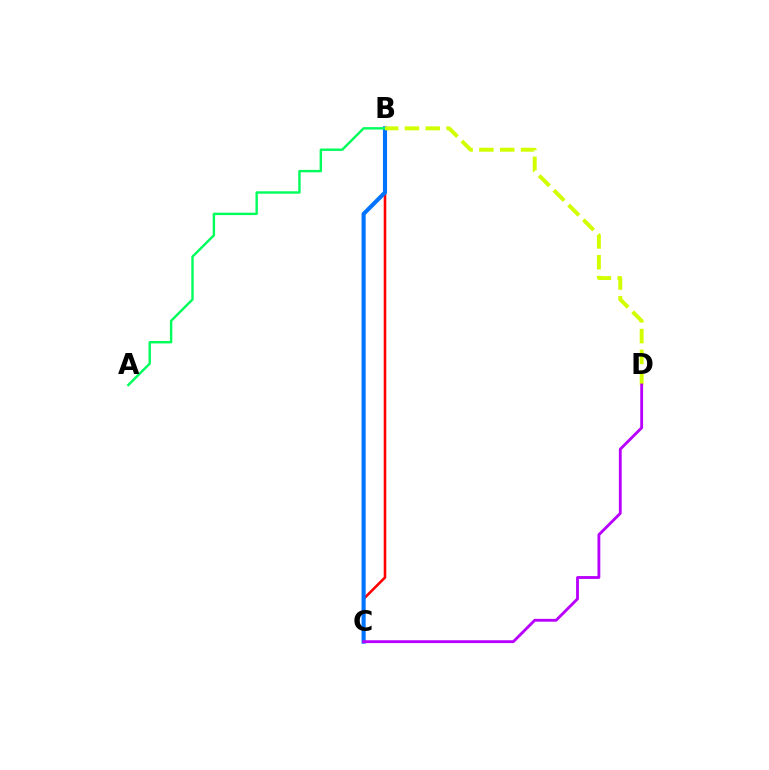{('B', 'C'): [{'color': '#ff0000', 'line_style': 'solid', 'thickness': 1.86}, {'color': '#0074ff', 'line_style': 'solid', 'thickness': 2.95}], ('A', 'B'): [{'color': '#00ff5c', 'line_style': 'solid', 'thickness': 1.74}], ('B', 'D'): [{'color': '#d1ff00', 'line_style': 'dashed', 'thickness': 2.83}], ('C', 'D'): [{'color': '#b900ff', 'line_style': 'solid', 'thickness': 2.05}]}